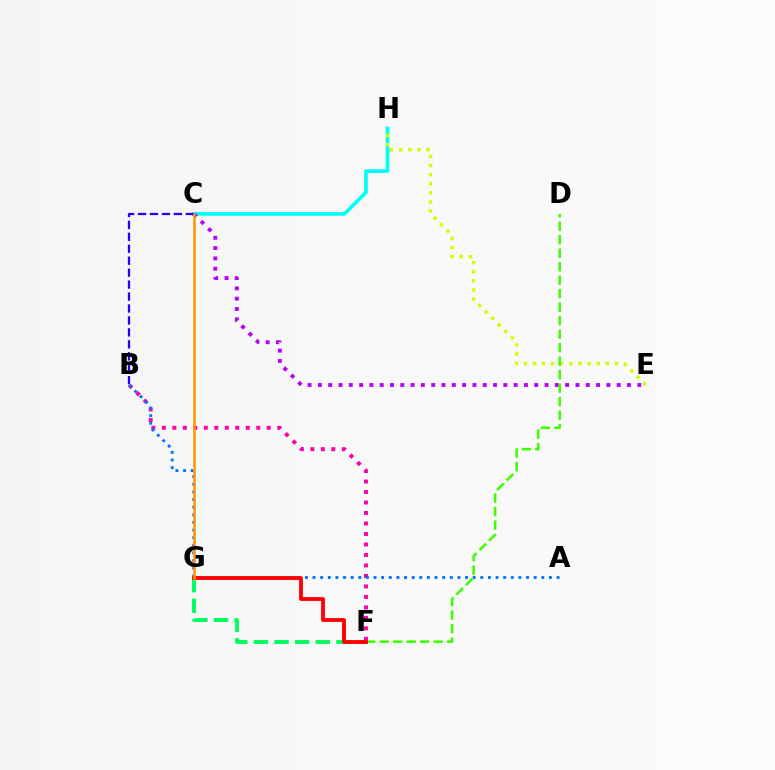{('C', 'H'): [{'color': '#00fff6', 'line_style': 'solid', 'thickness': 2.63}], ('B', 'C'): [{'color': '#2500ff', 'line_style': 'dashed', 'thickness': 1.62}], ('B', 'F'): [{'color': '#ff00ac', 'line_style': 'dotted', 'thickness': 2.85}], ('A', 'B'): [{'color': '#0074ff', 'line_style': 'dotted', 'thickness': 2.07}], ('C', 'E'): [{'color': '#b900ff', 'line_style': 'dotted', 'thickness': 2.8}], ('E', 'H'): [{'color': '#d1ff00', 'line_style': 'dotted', 'thickness': 2.48}], ('D', 'F'): [{'color': '#3dff00', 'line_style': 'dashed', 'thickness': 1.83}], ('F', 'G'): [{'color': '#00ff5c', 'line_style': 'dashed', 'thickness': 2.8}, {'color': '#ff0000', 'line_style': 'solid', 'thickness': 2.76}], ('C', 'G'): [{'color': '#ff9400', 'line_style': 'solid', 'thickness': 1.82}]}